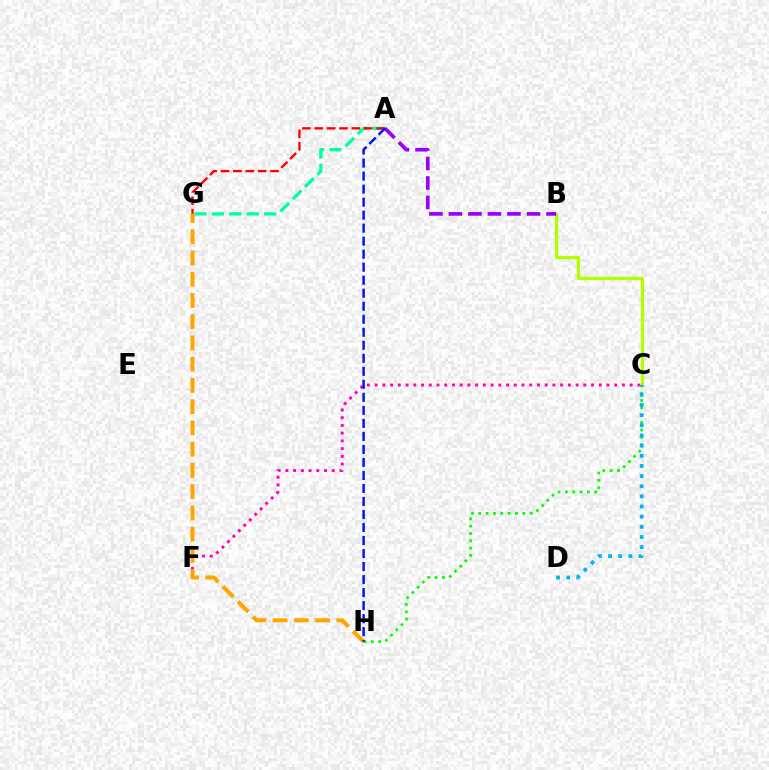{('B', 'C'): [{'color': '#b3ff00', 'line_style': 'solid', 'thickness': 2.36}], ('A', 'G'): [{'color': '#00ff9d', 'line_style': 'dashed', 'thickness': 2.37}, {'color': '#ff0000', 'line_style': 'dashed', 'thickness': 1.68}], ('C', 'F'): [{'color': '#ff00bd', 'line_style': 'dotted', 'thickness': 2.1}], ('C', 'H'): [{'color': '#08ff00', 'line_style': 'dotted', 'thickness': 1.99}], ('G', 'H'): [{'color': '#ffa500', 'line_style': 'dashed', 'thickness': 2.89}], ('C', 'D'): [{'color': '#00b5ff', 'line_style': 'dotted', 'thickness': 2.76}], ('A', 'B'): [{'color': '#9b00ff', 'line_style': 'dashed', 'thickness': 2.65}], ('A', 'H'): [{'color': '#0010ff', 'line_style': 'dashed', 'thickness': 1.77}]}